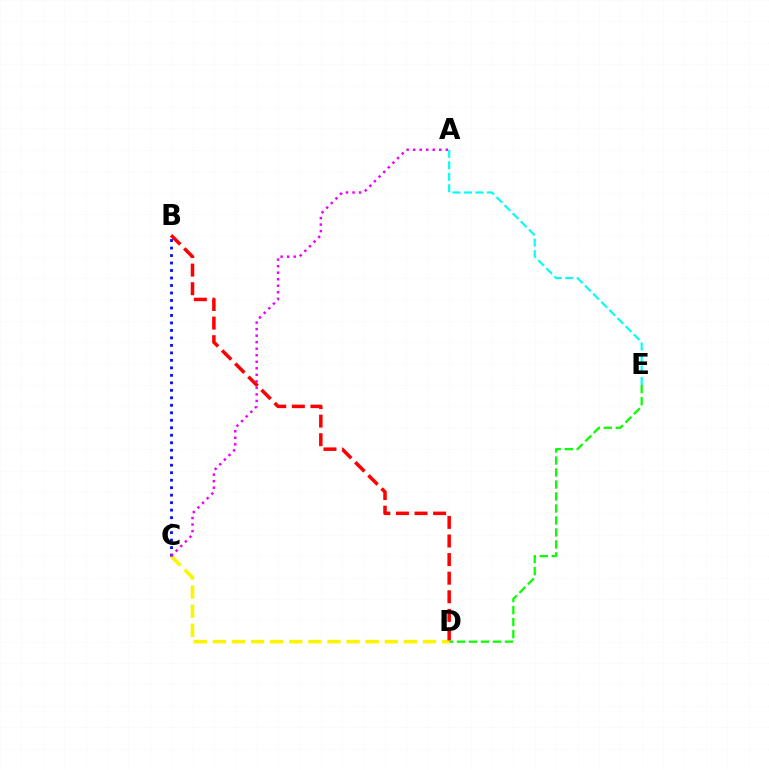{('A', 'E'): [{'color': '#00fff6', 'line_style': 'dashed', 'thickness': 1.56}], ('D', 'E'): [{'color': '#08ff00', 'line_style': 'dashed', 'thickness': 1.63}], ('C', 'D'): [{'color': '#fcf500', 'line_style': 'dashed', 'thickness': 2.6}], ('B', 'D'): [{'color': '#ff0000', 'line_style': 'dashed', 'thickness': 2.53}], ('B', 'C'): [{'color': '#0010ff', 'line_style': 'dotted', 'thickness': 2.03}], ('A', 'C'): [{'color': '#ee00ff', 'line_style': 'dotted', 'thickness': 1.77}]}